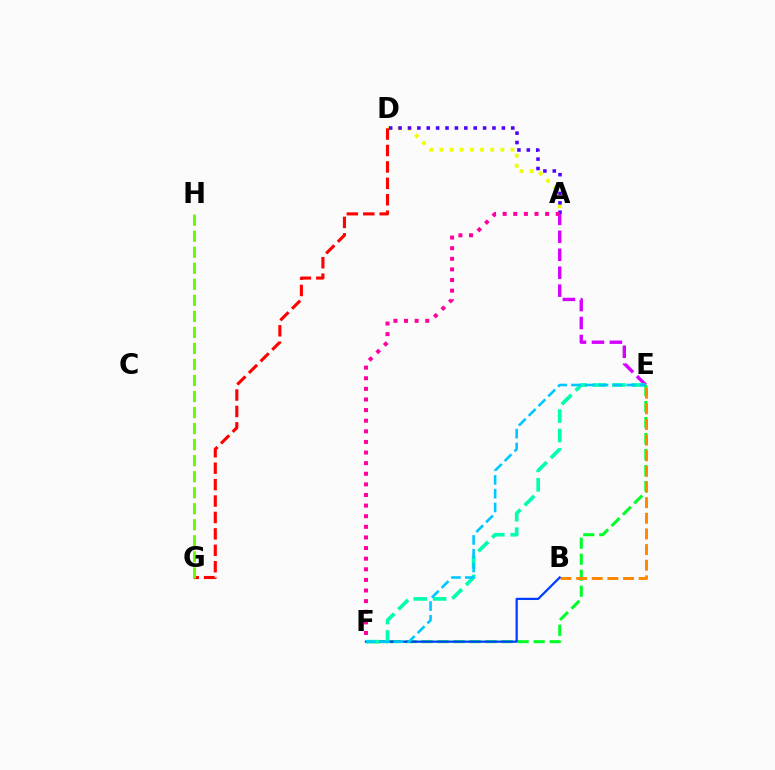{('A', 'D'): [{'color': '#eeff00', 'line_style': 'dotted', 'thickness': 2.76}, {'color': '#4f00ff', 'line_style': 'dotted', 'thickness': 2.55}], ('E', 'F'): [{'color': '#00ff27', 'line_style': 'dashed', 'thickness': 2.17}, {'color': '#00ffaf', 'line_style': 'dashed', 'thickness': 2.64}, {'color': '#00c7ff', 'line_style': 'dashed', 'thickness': 1.87}], ('A', 'E'): [{'color': '#d600ff', 'line_style': 'dashed', 'thickness': 2.44}], ('B', 'E'): [{'color': '#ff8800', 'line_style': 'dashed', 'thickness': 2.12}], ('B', 'F'): [{'color': '#003fff', 'line_style': 'solid', 'thickness': 1.63}], ('D', 'G'): [{'color': '#ff0000', 'line_style': 'dashed', 'thickness': 2.23}], ('G', 'H'): [{'color': '#66ff00', 'line_style': 'dashed', 'thickness': 2.18}], ('A', 'F'): [{'color': '#ff00a0', 'line_style': 'dotted', 'thickness': 2.88}]}